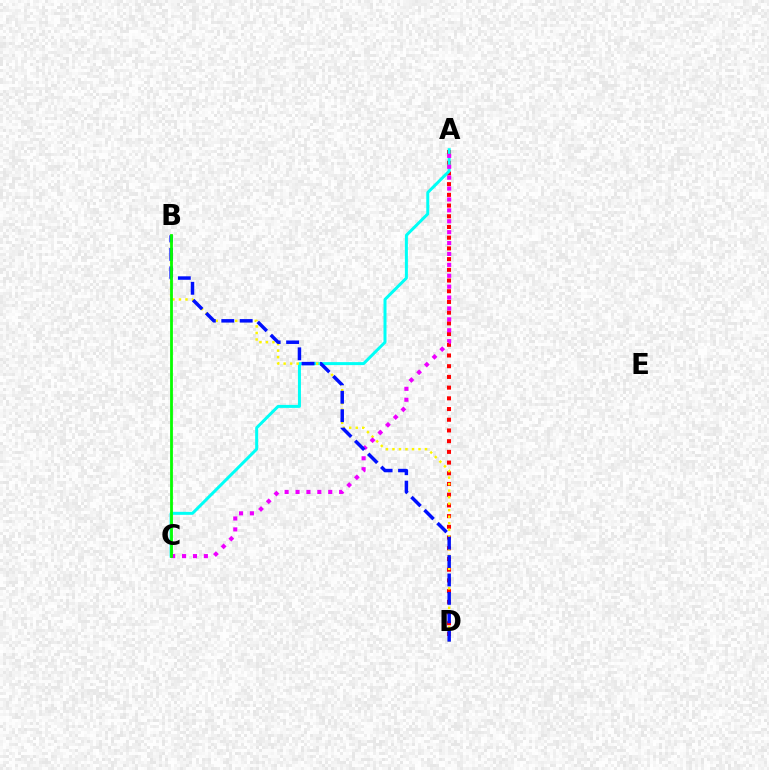{('A', 'D'): [{'color': '#ff0000', 'line_style': 'dotted', 'thickness': 2.91}], ('A', 'C'): [{'color': '#00fff6', 'line_style': 'solid', 'thickness': 2.16}, {'color': '#ee00ff', 'line_style': 'dotted', 'thickness': 2.96}], ('B', 'D'): [{'color': '#fcf500', 'line_style': 'dotted', 'thickness': 1.77}, {'color': '#0010ff', 'line_style': 'dashed', 'thickness': 2.5}], ('B', 'C'): [{'color': '#08ff00', 'line_style': 'solid', 'thickness': 2.01}]}